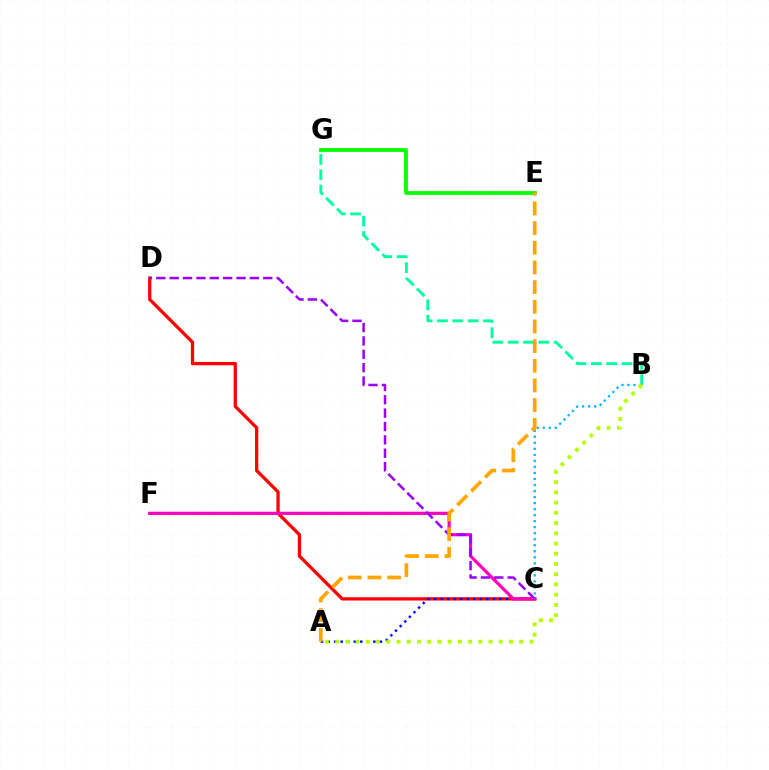{('C', 'D'): [{'color': '#ff0000', 'line_style': 'solid', 'thickness': 2.35}, {'color': '#9b00ff', 'line_style': 'dashed', 'thickness': 1.82}], ('A', 'C'): [{'color': '#0010ff', 'line_style': 'dotted', 'thickness': 1.78}], ('E', 'G'): [{'color': '#08ff00', 'line_style': 'solid', 'thickness': 2.69}], ('C', 'F'): [{'color': '#ff00bd', 'line_style': 'solid', 'thickness': 2.32}], ('B', 'C'): [{'color': '#00b5ff', 'line_style': 'dotted', 'thickness': 1.64}], ('B', 'G'): [{'color': '#00ff9d', 'line_style': 'dashed', 'thickness': 2.08}], ('A', 'B'): [{'color': '#b3ff00', 'line_style': 'dotted', 'thickness': 2.78}], ('A', 'E'): [{'color': '#ffa500', 'line_style': 'dashed', 'thickness': 2.67}]}